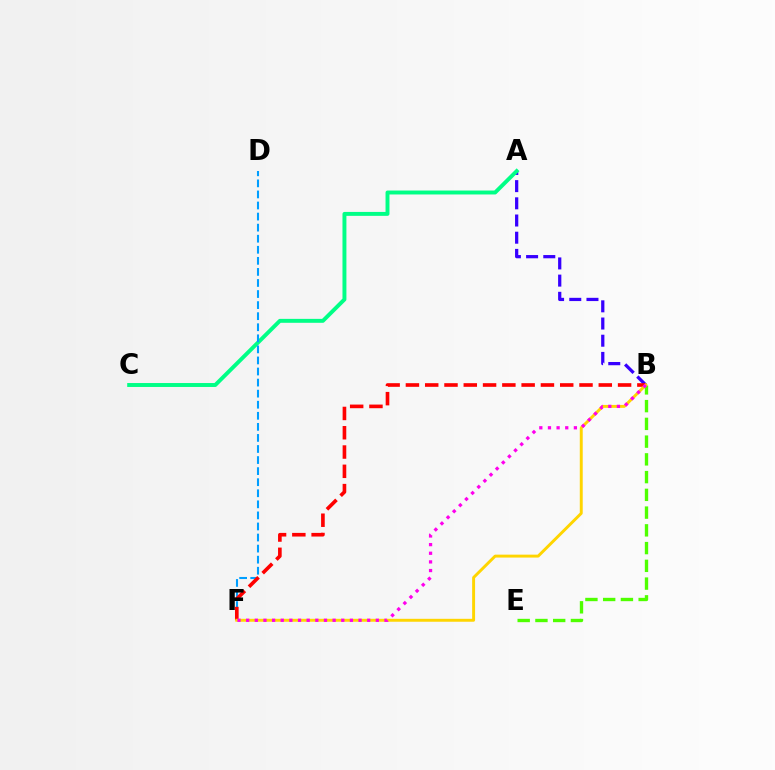{('A', 'B'): [{'color': '#3700ff', 'line_style': 'dashed', 'thickness': 2.34}], ('A', 'C'): [{'color': '#00ff86', 'line_style': 'solid', 'thickness': 2.83}], ('D', 'F'): [{'color': '#009eff', 'line_style': 'dashed', 'thickness': 1.5}], ('B', 'E'): [{'color': '#4fff00', 'line_style': 'dashed', 'thickness': 2.41}], ('B', 'F'): [{'color': '#ff0000', 'line_style': 'dashed', 'thickness': 2.62}, {'color': '#ffd500', 'line_style': 'solid', 'thickness': 2.11}, {'color': '#ff00ed', 'line_style': 'dotted', 'thickness': 2.35}]}